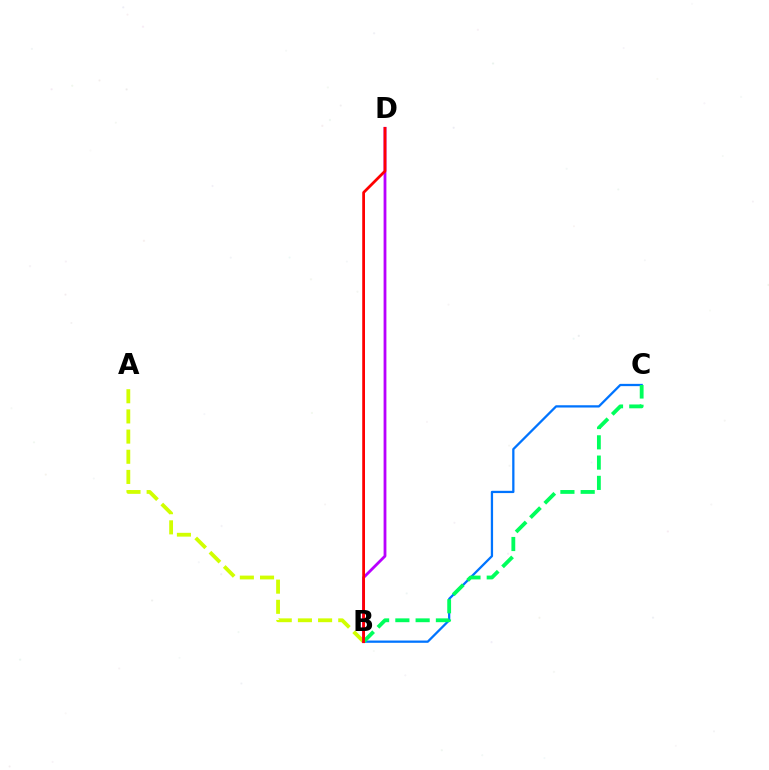{('A', 'B'): [{'color': '#d1ff00', 'line_style': 'dashed', 'thickness': 2.74}], ('B', 'C'): [{'color': '#0074ff', 'line_style': 'solid', 'thickness': 1.64}, {'color': '#00ff5c', 'line_style': 'dashed', 'thickness': 2.75}], ('B', 'D'): [{'color': '#b900ff', 'line_style': 'solid', 'thickness': 2.02}, {'color': '#ff0000', 'line_style': 'solid', 'thickness': 1.99}]}